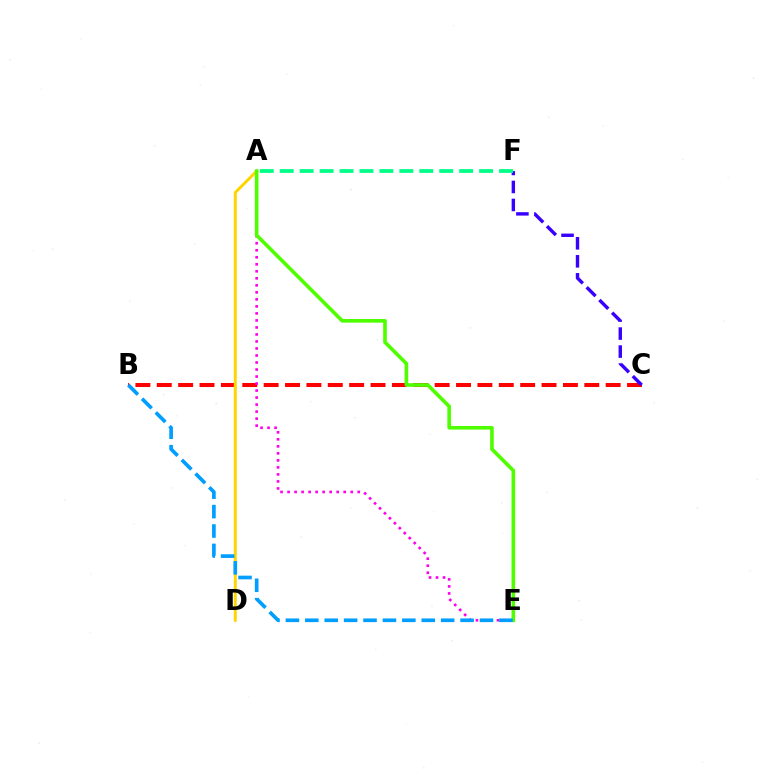{('B', 'C'): [{'color': '#ff0000', 'line_style': 'dashed', 'thickness': 2.9}], ('A', 'D'): [{'color': '#ffd500', 'line_style': 'solid', 'thickness': 2.13}], ('A', 'E'): [{'color': '#ff00ed', 'line_style': 'dotted', 'thickness': 1.91}, {'color': '#4fff00', 'line_style': 'solid', 'thickness': 2.61}], ('C', 'F'): [{'color': '#3700ff', 'line_style': 'dashed', 'thickness': 2.45}], ('B', 'E'): [{'color': '#009eff', 'line_style': 'dashed', 'thickness': 2.64}], ('A', 'F'): [{'color': '#00ff86', 'line_style': 'dashed', 'thickness': 2.71}]}